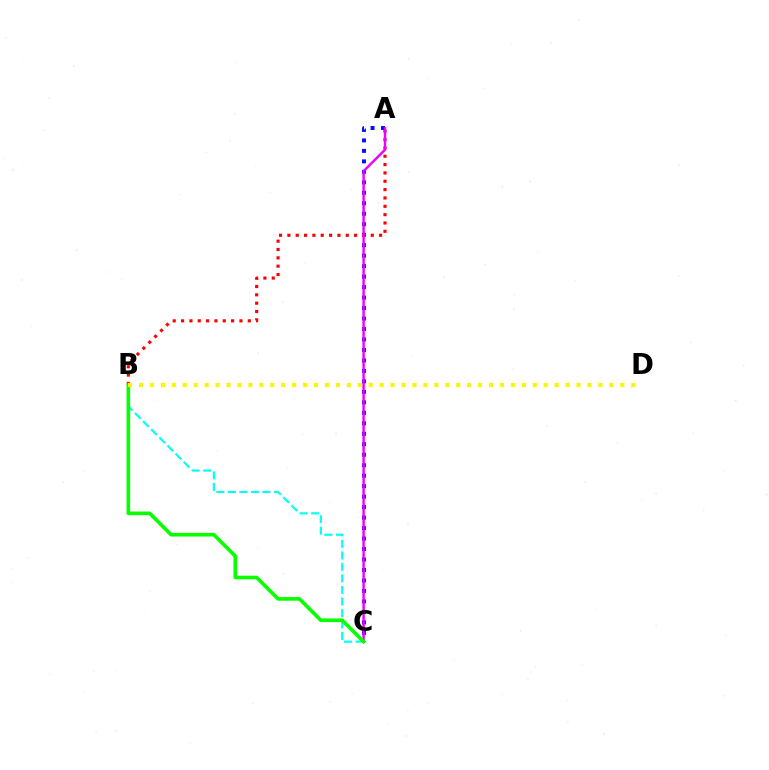{('B', 'C'): [{'color': '#00fff6', 'line_style': 'dashed', 'thickness': 1.56}, {'color': '#08ff00', 'line_style': 'solid', 'thickness': 2.6}], ('A', 'C'): [{'color': '#0010ff', 'line_style': 'dotted', 'thickness': 2.85}, {'color': '#ee00ff', 'line_style': 'solid', 'thickness': 1.74}], ('A', 'B'): [{'color': '#ff0000', 'line_style': 'dotted', 'thickness': 2.27}], ('B', 'D'): [{'color': '#fcf500', 'line_style': 'dotted', 'thickness': 2.97}]}